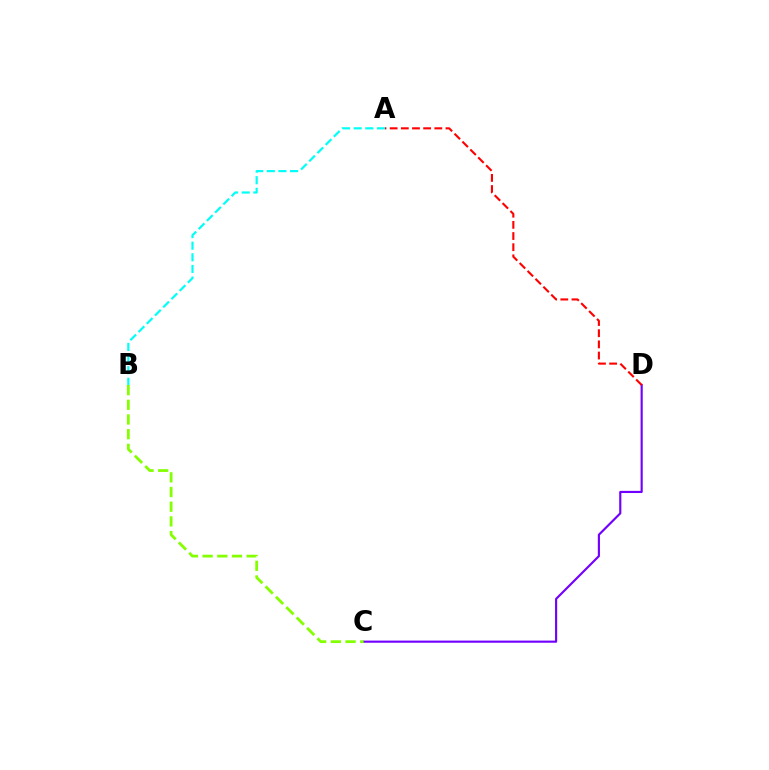{('C', 'D'): [{'color': '#7200ff', 'line_style': 'solid', 'thickness': 1.55}], ('A', 'B'): [{'color': '#00fff6', 'line_style': 'dashed', 'thickness': 1.58}], ('B', 'C'): [{'color': '#84ff00', 'line_style': 'dashed', 'thickness': 1.99}], ('A', 'D'): [{'color': '#ff0000', 'line_style': 'dashed', 'thickness': 1.52}]}